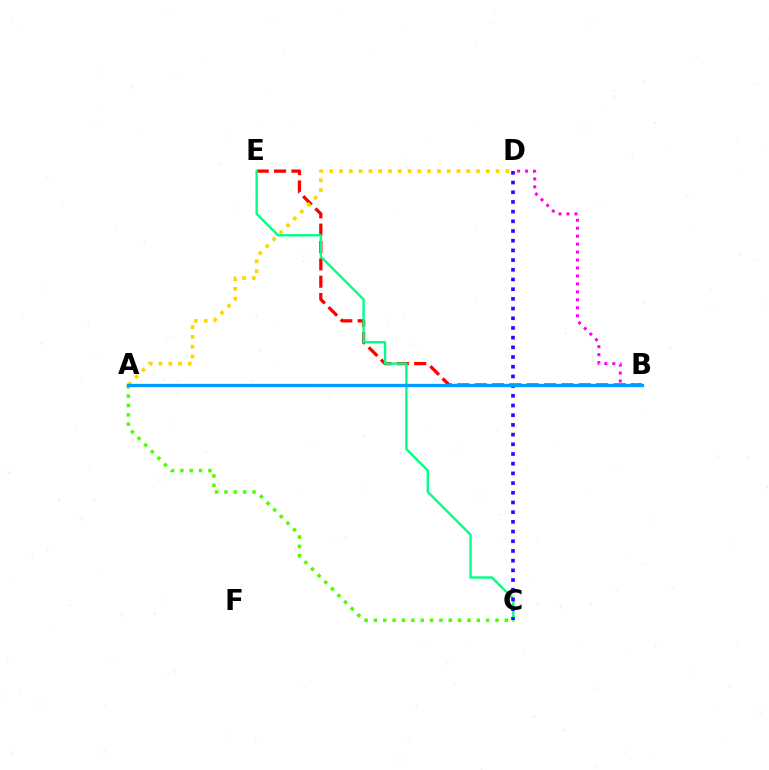{('B', 'E'): [{'color': '#ff0000', 'line_style': 'dashed', 'thickness': 2.36}], ('B', 'D'): [{'color': '#ff00ed', 'line_style': 'dotted', 'thickness': 2.16}], ('A', 'D'): [{'color': '#ffd500', 'line_style': 'dotted', 'thickness': 2.66}], ('A', 'C'): [{'color': '#4fff00', 'line_style': 'dotted', 'thickness': 2.54}], ('C', 'E'): [{'color': '#00ff86', 'line_style': 'solid', 'thickness': 1.72}], ('C', 'D'): [{'color': '#3700ff', 'line_style': 'dotted', 'thickness': 2.63}], ('A', 'B'): [{'color': '#009eff', 'line_style': 'solid', 'thickness': 2.37}]}